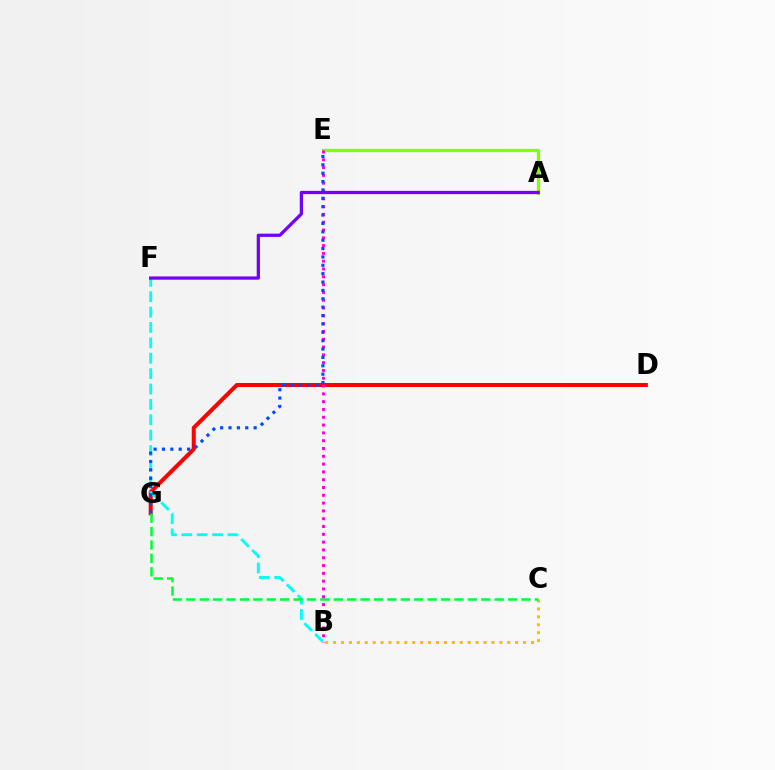{('D', 'G'): [{'color': '#ff0000', 'line_style': 'solid', 'thickness': 2.89}], ('B', 'C'): [{'color': '#ffbd00', 'line_style': 'dotted', 'thickness': 2.15}], ('B', 'F'): [{'color': '#00fff6', 'line_style': 'dashed', 'thickness': 2.09}], ('A', 'E'): [{'color': '#84ff00', 'line_style': 'solid', 'thickness': 2.36}], ('C', 'G'): [{'color': '#00ff39', 'line_style': 'dashed', 'thickness': 1.82}], ('B', 'E'): [{'color': '#ff00cf', 'line_style': 'dotted', 'thickness': 2.12}], ('E', 'G'): [{'color': '#004bff', 'line_style': 'dotted', 'thickness': 2.27}], ('A', 'F'): [{'color': '#7200ff', 'line_style': 'solid', 'thickness': 2.34}]}